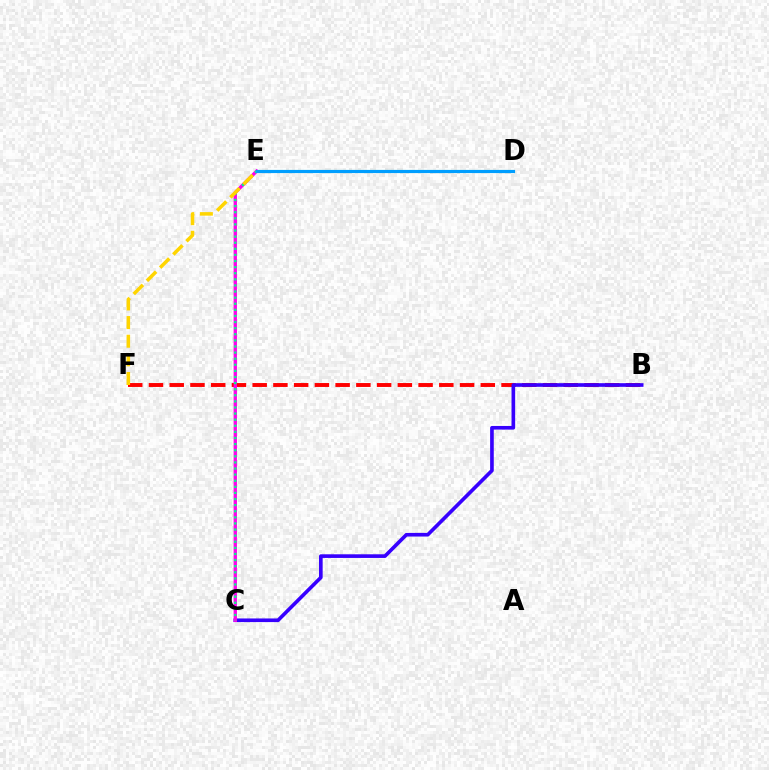{('B', 'F'): [{'color': '#ff0000', 'line_style': 'dashed', 'thickness': 2.82}], ('D', 'E'): [{'color': '#4fff00', 'line_style': 'solid', 'thickness': 2.18}, {'color': '#009eff', 'line_style': 'solid', 'thickness': 2.27}], ('B', 'C'): [{'color': '#3700ff', 'line_style': 'solid', 'thickness': 2.62}], ('C', 'E'): [{'color': '#ff00ed', 'line_style': 'solid', 'thickness': 2.39}, {'color': '#00ff86', 'line_style': 'dotted', 'thickness': 1.66}], ('E', 'F'): [{'color': '#ffd500', 'line_style': 'dashed', 'thickness': 2.53}]}